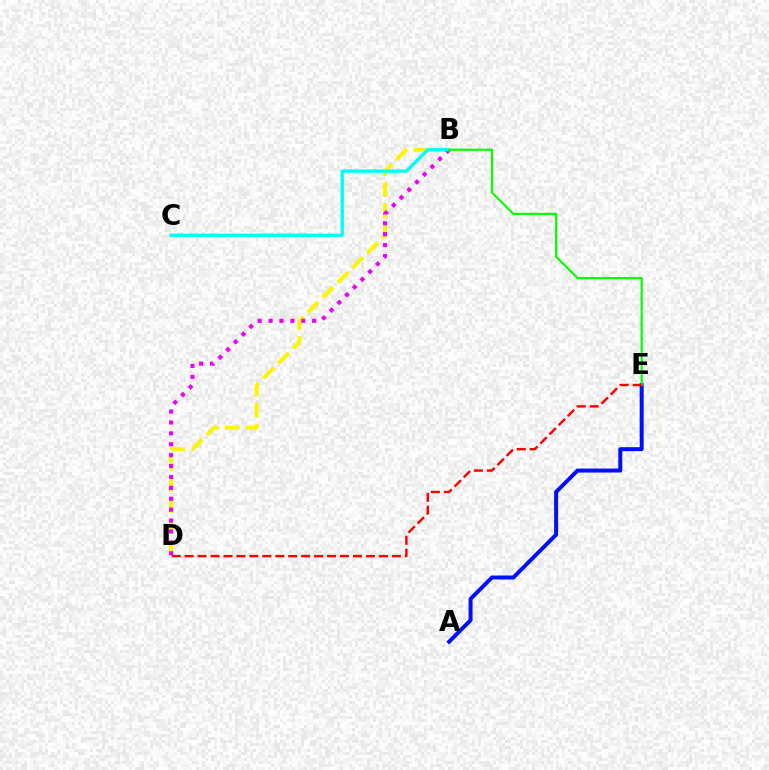{('B', 'D'): [{'color': '#fcf500', 'line_style': 'dashed', 'thickness': 2.86}, {'color': '#ee00ff', 'line_style': 'dotted', 'thickness': 2.96}], ('A', 'E'): [{'color': '#0010ff', 'line_style': 'solid', 'thickness': 2.87}], ('B', 'C'): [{'color': '#00fff6', 'line_style': 'solid', 'thickness': 2.41}], ('B', 'E'): [{'color': '#08ff00', 'line_style': 'solid', 'thickness': 1.58}], ('D', 'E'): [{'color': '#ff0000', 'line_style': 'dashed', 'thickness': 1.76}]}